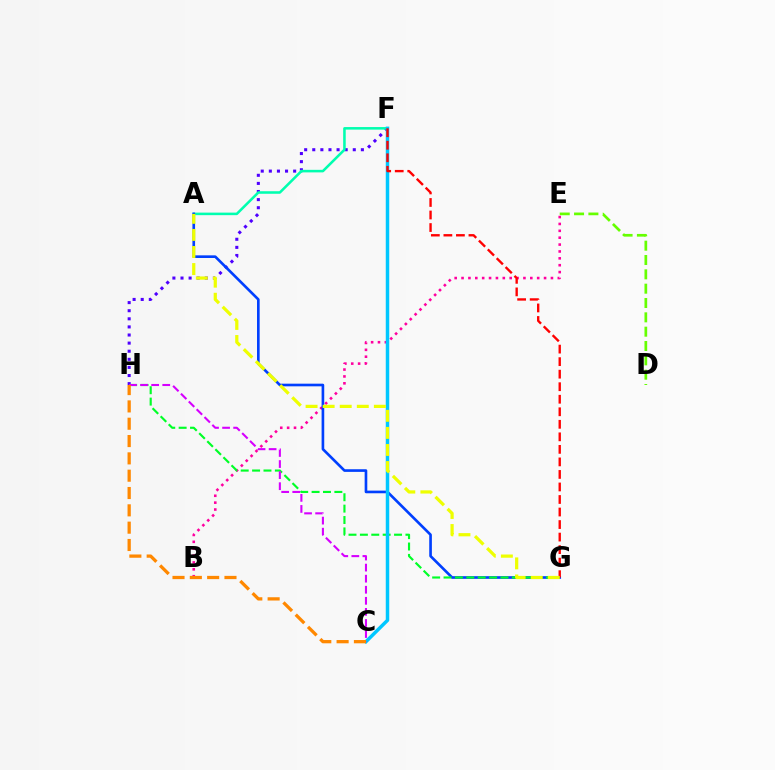{('F', 'H'): [{'color': '#4f00ff', 'line_style': 'dotted', 'thickness': 2.2}], ('D', 'E'): [{'color': '#66ff00', 'line_style': 'dashed', 'thickness': 1.95}], ('B', 'E'): [{'color': '#ff00a0', 'line_style': 'dotted', 'thickness': 1.87}], ('A', 'F'): [{'color': '#00ffaf', 'line_style': 'solid', 'thickness': 1.84}], ('A', 'G'): [{'color': '#003fff', 'line_style': 'solid', 'thickness': 1.9}, {'color': '#eeff00', 'line_style': 'dashed', 'thickness': 2.32}], ('G', 'H'): [{'color': '#00ff27', 'line_style': 'dashed', 'thickness': 1.55}], ('C', 'F'): [{'color': '#00c7ff', 'line_style': 'solid', 'thickness': 2.5}], ('F', 'G'): [{'color': '#ff0000', 'line_style': 'dashed', 'thickness': 1.7}], ('C', 'H'): [{'color': '#d600ff', 'line_style': 'dashed', 'thickness': 1.5}, {'color': '#ff8800', 'line_style': 'dashed', 'thickness': 2.35}]}